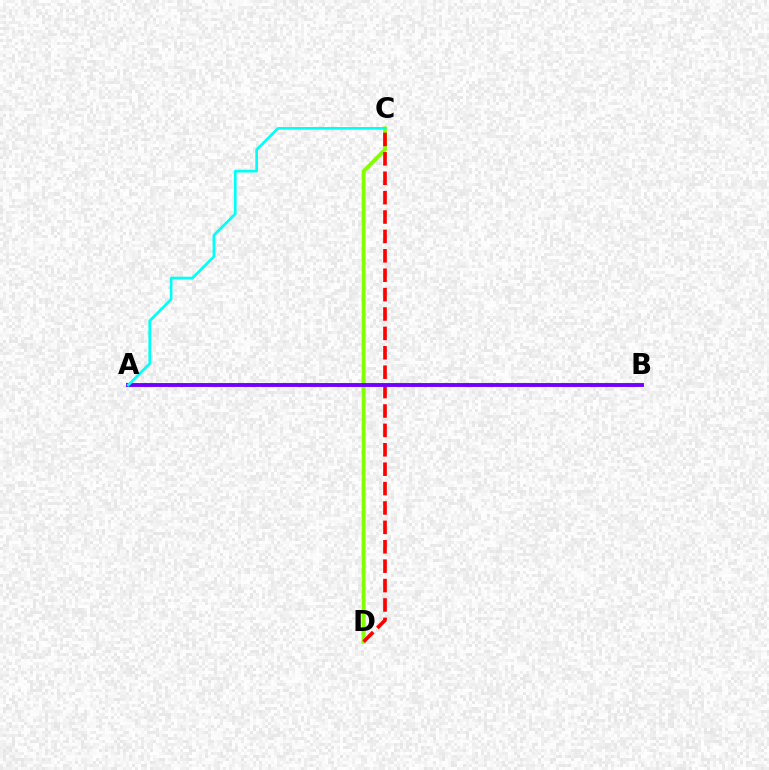{('C', 'D'): [{'color': '#84ff00', 'line_style': 'solid', 'thickness': 2.8}, {'color': '#ff0000', 'line_style': 'dashed', 'thickness': 2.64}], ('A', 'B'): [{'color': '#7200ff', 'line_style': 'solid', 'thickness': 2.8}], ('A', 'C'): [{'color': '#00fff6', 'line_style': 'solid', 'thickness': 1.93}]}